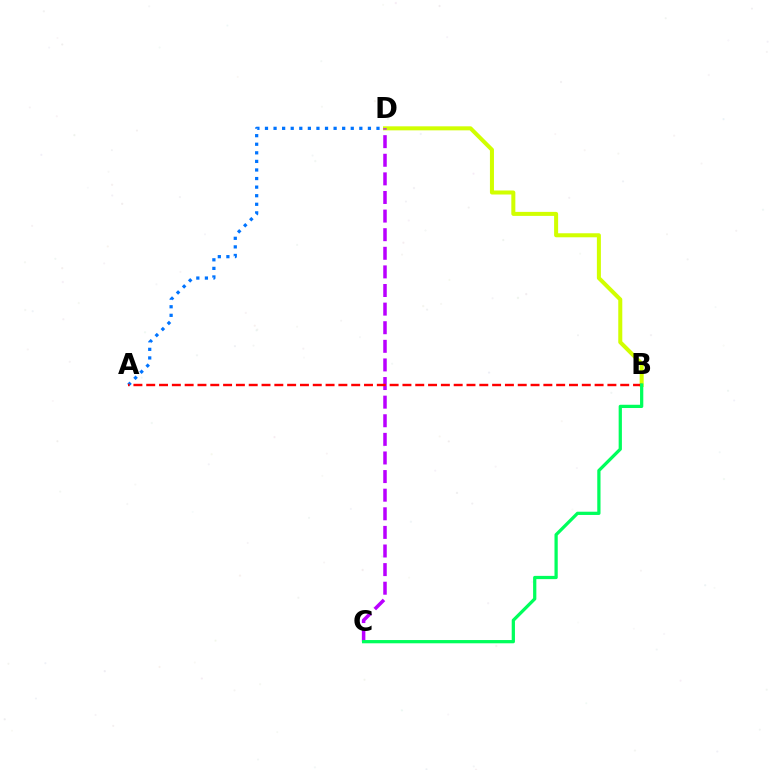{('A', 'D'): [{'color': '#0074ff', 'line_style': 'dotted', 'thickness': 2.33}], ('B', 'D'): [{'color': '#d1ff00', 'line_style': 'solid', 'thickness': 2.9}], ('C', 'D'): [{'color': '#b900ff', 'line_style': 'dashed', 'thickness': 2.53}], ('A', 'B'): [{'color': '#ff0000', 'line_style': 'dashed', 'thickness': 1.74}], ('B', 'C'): [{'color': '#00ff5c', 'line_style': 'solid', 'thickness': 2.34}]}